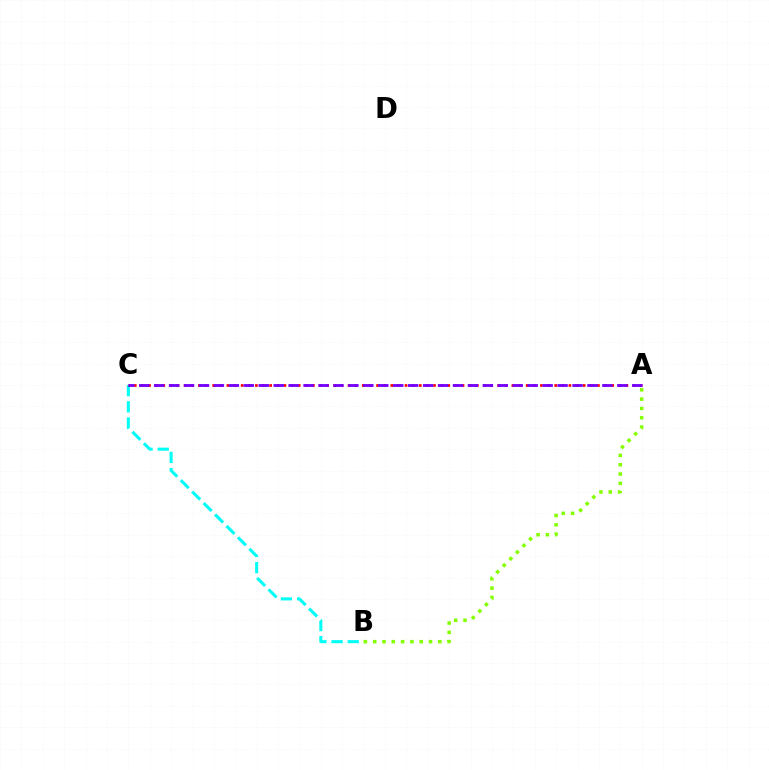{('B', 'C'): [{'color': '#00fff6', 'line_style': 'dashed', 'thickness': 2.2}], ('A', 'C'): [{'color': '#ff0000', 'line_style': 'dotted', 'thickness': 1.94}, {'color': '#7200ff', 'line_style': 'dashed', 'thickness': 2.03}], ('A', 'B'): [{'color': '#84ff00', 'line_style': 'dotted', 'thickness': 2.53}]}